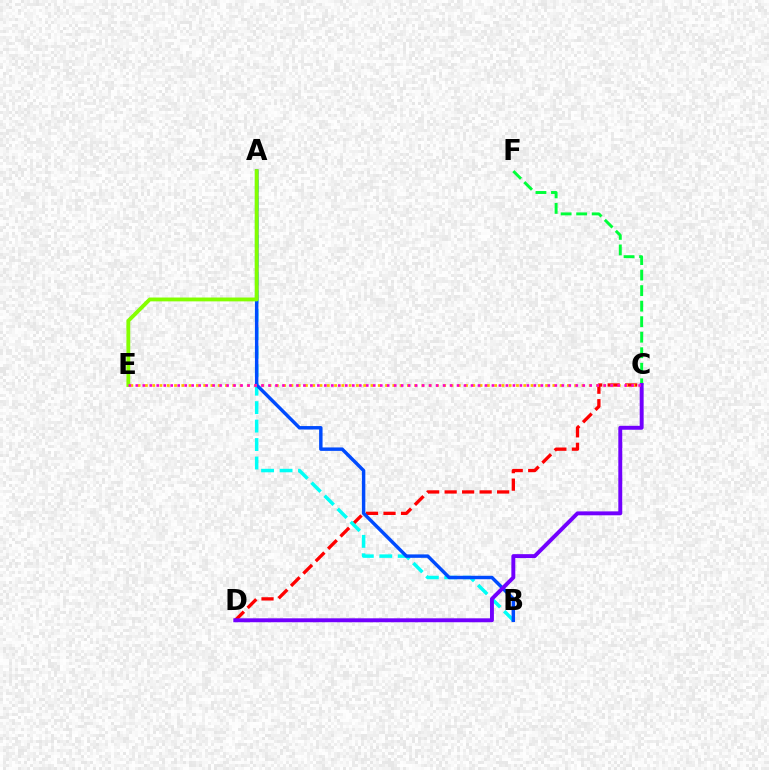{('C', 'D'): [{'color': '#ff0000', 'line_style': 'dashed', 'thickness': 2.38}, {'color': '#7200ff', 'line_style': 'solid', 'thickness': 2.82}], ('C', 'F'): [{'color': '#00ff39', 'line_style': 'dashed', 'thickness': 2.11}], ('A', 'B'): [{'color': '#00fff6', 'line_style': 'dashed', 'thickness': 2.51}, {'color': '#004bff', 'line_style': 'solid', 'thickness': 2.47}], ('C', 'E'): [{'color': '#ffbd00', 'line_style': 'dotted', 'thickness': 1.98}, {'color': '#ff00cf', 'line_style': 'dotted', 'thickness': 1.9}], ('A', 'E'): [{'color': '#84ff00', 'line_style': 'solid', 'thickness': 2.77}]}